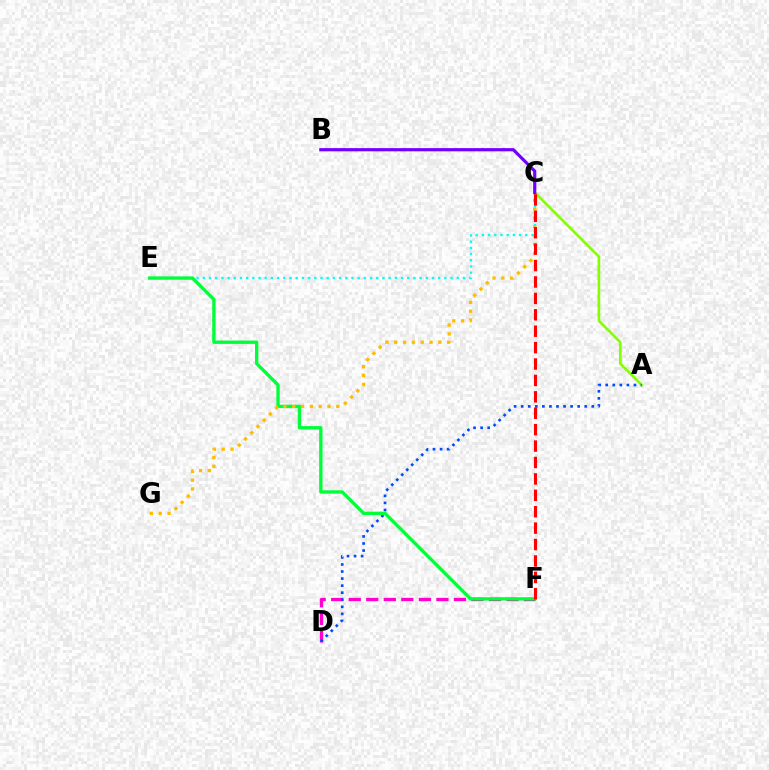{('D', 'F'): [{'color': '#ff00cf', 'line_style': 'dashed', 'thickness': 2.38}], ('C', 'E'): [{'color': '#00fff6', 'line_style': 'dotted', 'thickness': 1.68}], ('A', 'C'): [{'color': '#84ff00', 'line_style': 'solid', 'thickness': 1.92}], ('A', 'D'): [{'color': '#004bff', 'line_style': 'dotted', 'thickness': 1.92}], ('E', 'F'): [{'color': '#00ff39', 'line_style': 'solid', 'thickness': 2.41}], ('C', 'G'): [{'color': '#ffbd00', 'line_style': 'dotted', 'thickness': 2.4}], ('C', 'F'): [{'color': '#ff0000', 'line_style': 'dashed', 'thickness': 2.23}], ('B', 'C'): [{'color': '#7200ff', 'line_style': 'solid', 'thickness': 2.3}]}